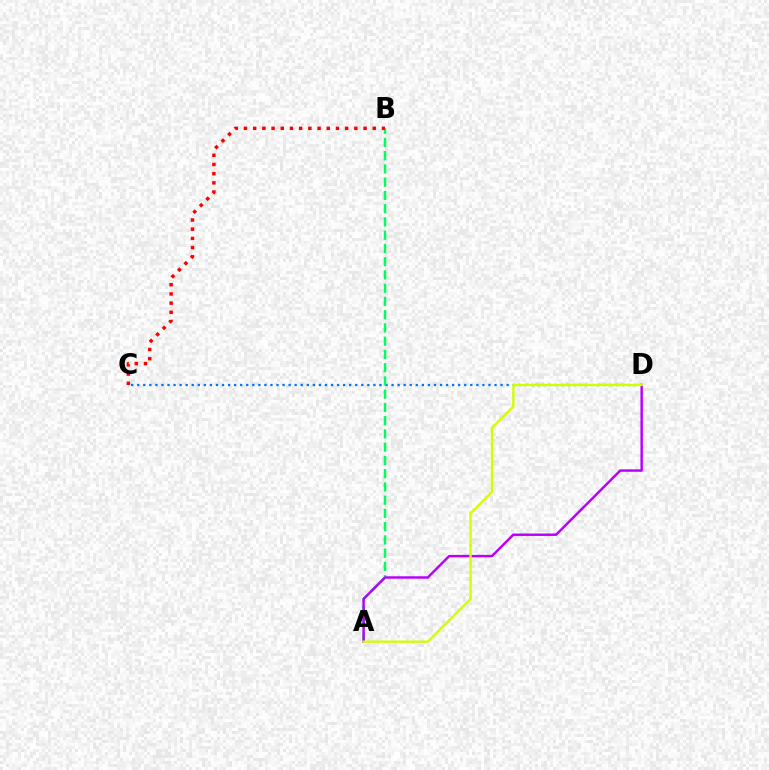{('C', 'D'): [{'color': '#0074ff', 'line_style': 'dotted', 'thickness': 1.65}], ('A', 'B'): [{'color': '#00ff5c', 'line_style': 'dashed', 'thickness': 1.8}], ('A', 'D'): [{'color': '#b900ff', 'line_style': 'solid', 'thickness': 1.77}, {'color': '#d1ff00', 'line_style': 'solid', 'thickness': 1.68}], ('B', 'C'): [{'color': '#ff0000', 'line_style': 'dotted', 'thickness': 2.5}]}